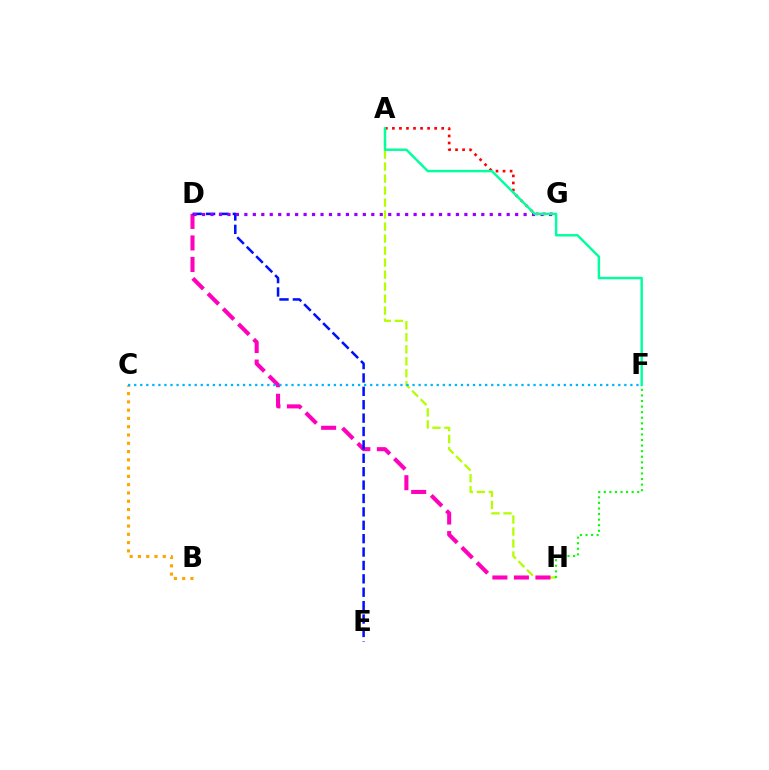{('B', 'C'): [{'color': '#ffa500', 'line_style': 'dotted', 'thickness': 2.25}], ('A', 'H'): [{'color': '#b3ff00', 'line_style': 'dashed', 'thickness': 1.63}], ('D', 'H'): [{'color': '#ff00bd', 'line_style': 'dashed', 'thickness': 2.92}], ('D', 'E'): [{'color': '#0010ff', 'line_style': 'dashed', 'thickness': 1.82}], ('A', 'G'): [{'color': '#ff0000', 'line_style': 'dotted', 'thickness': 1.91}], ('F', 'H'): [{'color': '#08ff00', 'line_style': 'dotted', 'thickness': 1.51}], ('D', 'G'): [{'color': '#9b00ff', 'line_style': 'dotted', 'thickness': 2.3}], ('A', 'F'): [{'color': '#00ff9d', 'line_style': 'solid', 'thickness': 1.75}], ('C', 'F'): [{'color': '#00b5ff', 'line_style': 'dotted', 'thickness': 1.64}]}